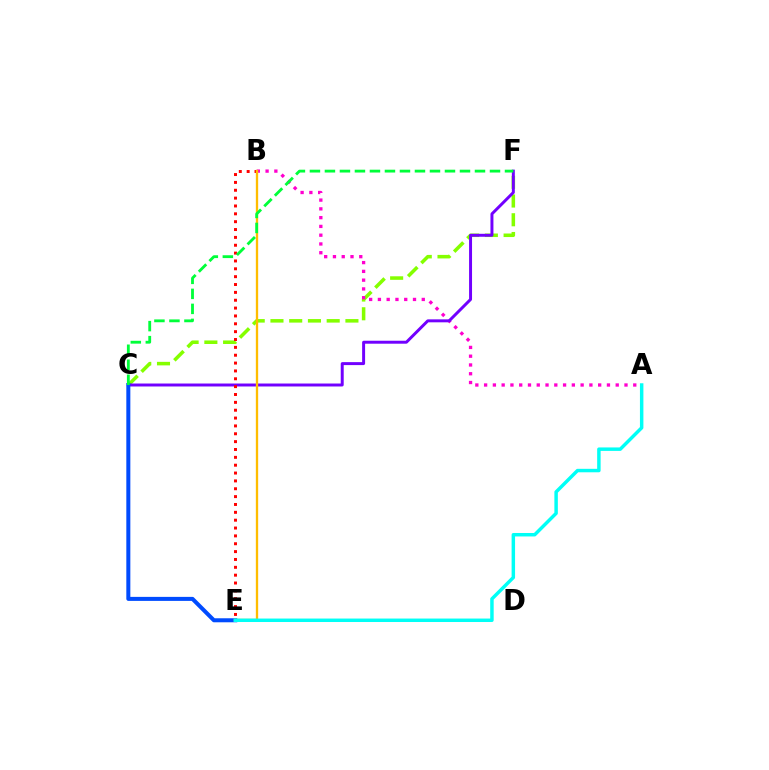{('C', 'F'): [{'color': '#84ff00', 'line_style': 'dashed', 'thickness': 2.55}, {'color': '#7200ff', 'line_style': 'solid', 'thickness': 2.13}, {'color': '#00ff39', 'line_style': 'dashed', 'thickness': 2.04}], ('A', 'B'): [{'color': '#ff00cf', 'line_style': 'dotted', 'thickness': 2.38}], ('B', 'E'): [{'color': '#ff0000', 'line_style': 'dotted', 'thickness': 2.13}, {'color': '#ffbd00', 'line_style': 'solid', 'thickness': 1.67}], ('C', 'E'): [{'color': '#004bff', 'line_style': 'solid', 'thickness': 2.89}], ('A', 'E'): [{'color': '#00fff6', 'line_style': 'solid', 'thickness': 2.49}]}